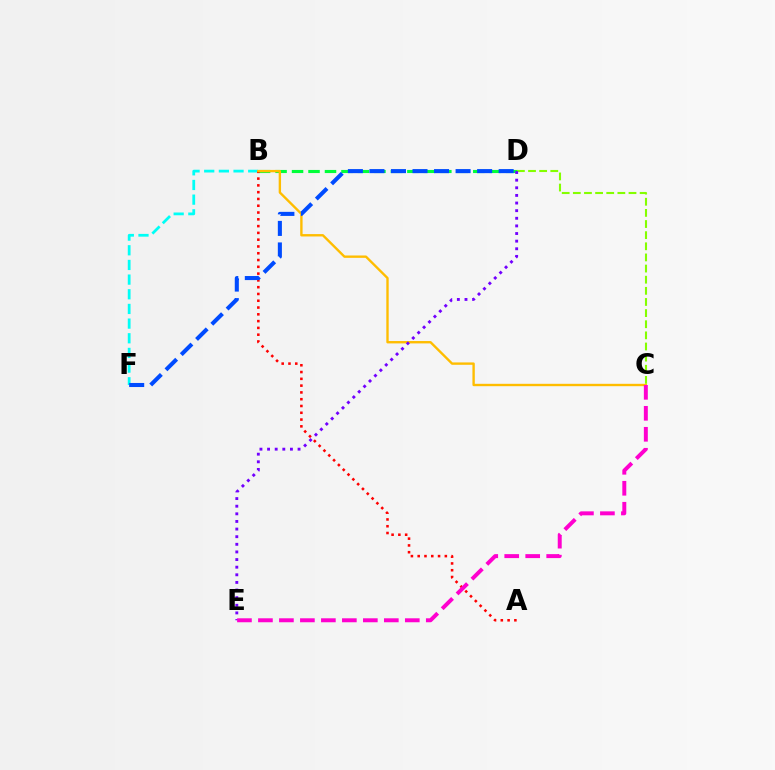{('B', 'D'): [{'color': '#00ff39', 'line_style': 'dashed', 'thickness': 2.24}], ('C', 'D'): [{'color': '#84ff00', 'line_style': 'dashed', 'thickness': 1.51}], ('B', 'F'): [{'color': '#00fff6', 'line_style': 'dashed', 'thickness': 1.99}], ('A', 'B'): [{'color': '#ff0000', 'line_style': 'dotted', 'thickness': 1.84}], ('B', 'C'): [{'color': '#ffbd00', 'line_style': 'solid', 'thickness': 1.71}], ('D', 'F'): [{'color': '#004bff', 'line_style': 'dashed', 'thickness': 2.93}], ('D', 'E'): [{'color': '#7200ff', 'line_style': 'dotted', 'thickness': 2.07}], ('C', 'E'): [{'color': '#ff00cf', 'line_style': 'dashed', 'thickness': 2.85}]}